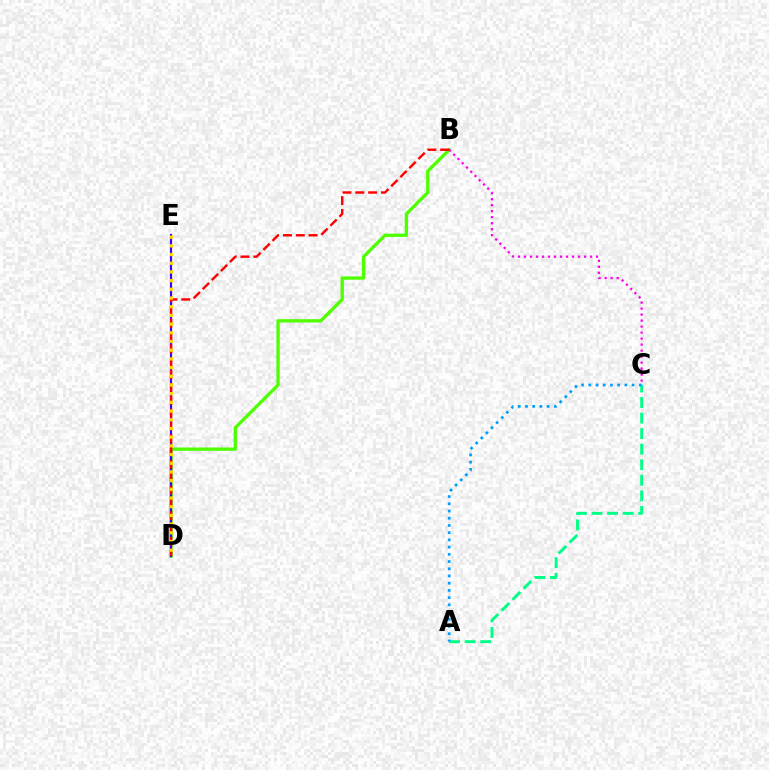{('B', 'D'): [{'color': '#4fff00', 'line_style': 'solid', 'thickness': 2.4}, {'color': '#ff0000', 'line_style': 'dashed', 'thickness': 1.74}], ('A', 'C'): [{'color': '#00ff86', 'line_style': 'dashed', 'thickness': 2.11}, {'color': '#009eff', 'line_style': 'dotted', 'thickness': 1.96}], ('B', 'C'): [{'color': '#ff00ed', 'line_style': 'dotted', 'thickness': 1.63}], ('D', 'E'): [{'color': '#3700ff', 'line_style': 'solid', 'thickness': 1.57}, {'color': '#ffd500', 'line_style': 'dotted', 'thickness': 2.36}]}